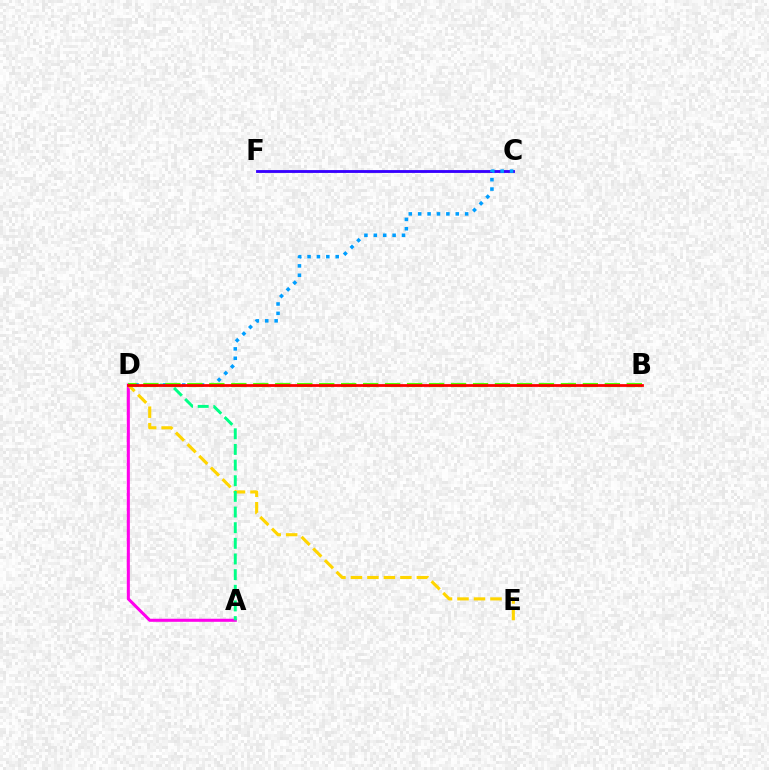{('A', 'D'): [{'color': '#ff00ed', 'line_style': 'solid', 'thickness': 2.2}, {'color': '#00ff86', 'line_style': 'dashed', 'thickness': 2.13}], ('D', 'E'): [{'color': '#ffd500', 'line_style': 'dashed', 'thickness': 2.24}], ('C', 'F'): [{'color': '#3700ff', 'line_style': 'solid', 'thickness': 2.05}], ('C', 'D'): [{'color': '#009eff', 'line_style': 'dotted', 'thickness': 2.55}], ('B', 'D'): [{'color': '#4fff00', 'line_style': 'dashed', 'thickness': 2.99}, {'color': '#ff0000', 'line_style': 'solid', 'thickness': 2.0}]}